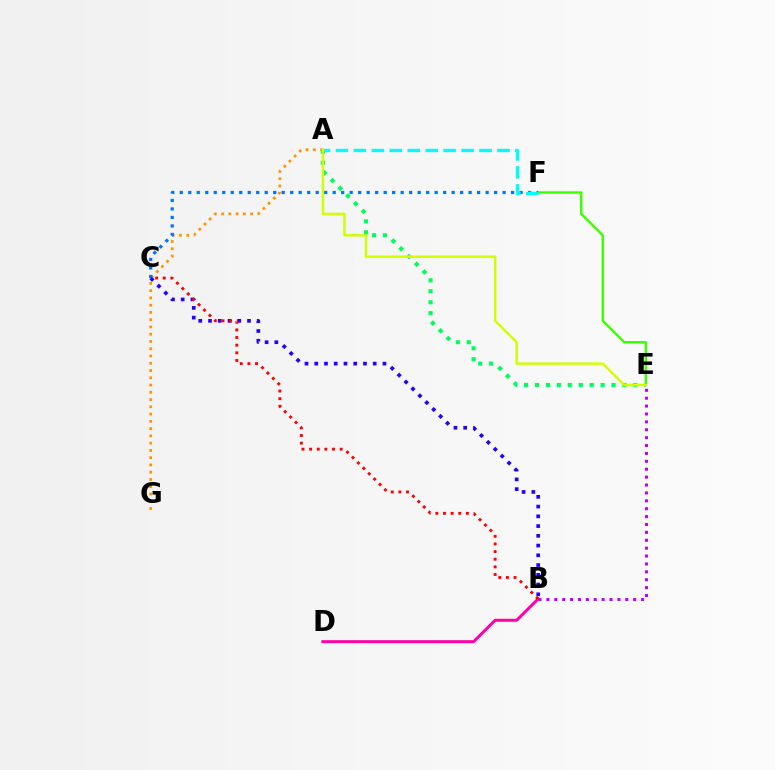{('A', 'G'): [{'color': '#ff9400', 'line_style': 'dotted', 'thickness': 1.97}], ('E', 'F'): [{'color': '#3dff00', 'line_style': 'solid', 'thickness': 1.75}], ('A', 'E'): [{'color': '#00ff5c', 'line_style': 'dotted', 'thickness': 2.97}, {'color': '#d1ff00', 'line_style': 'solid', 'thickness': 1.75}], ('C', 'F'): [{'color': '#0074ff', 'line_style': 'dotted', 'thickness': 2.31}], ('A', 'F'): [{'color': '#00fff6', 'line_style': 'dashed', 'thickness': 2.44}], ('B', 'D'): [{'color': '#ff00ac', 'line_style': 'solid', 'thickness': 2.15}], ('B', 'C'): [{'color': '#2500ff', 'line_style': 'dotted', 'thickness': 2.65}, {'color': '#ff0000', 'line_style': 'dotted', 'thickness': 2.07}], ('B', 'E'): [{'color': '#b900ff', 'line_style': 'dotted', 'thickness': 2.14}]}